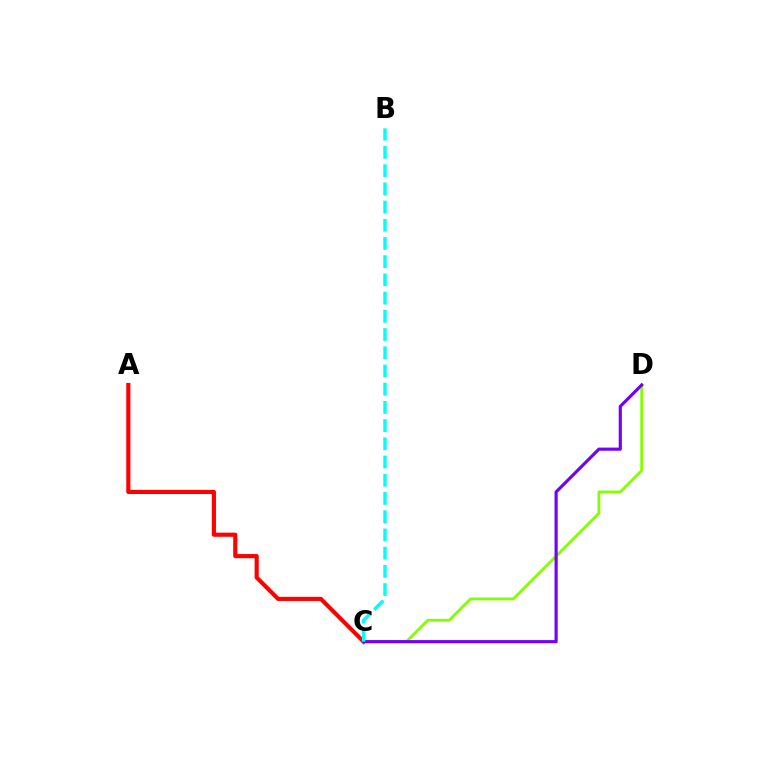{('A', 'C'): [{'color': '#ff0000', 'line_style': 'solid', 'thickness': 2.98}], ('C', 'D'): [{'color': '#84ff00', 'line_style': 'solid', 'thickness': 2.03}, {'color': '#7200ff', 'line_style': 'solid', 'thickness': 2.26}], ('B', 'C'): [{'color': '#00fff6', 'line_style': 'dashed', 'thickness': 2.47}]}